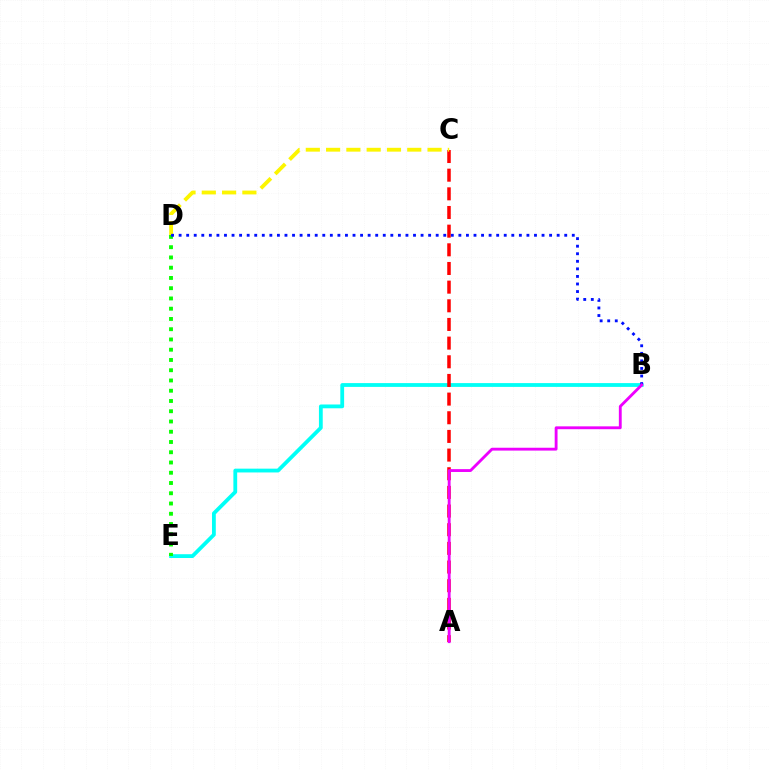{('B', 'E'): [{'color': '#00fff6', 'line_style': 'solid', 'thickness': 2.73}], ('A', 'C'): [{'color': '#ff0000', 'line_style': 'dashed', 'thickness': 2.53}], ('C', 'D'): [{'color': '#fcf500', 'line_style': 'dashed', 'thickness': 2.76}], ('D', 'E'): [{'color': '#08ff00', 'line_style': 'dotted', 'thickness': 2.79}], ('B', 'D'): [{'color': '#0010ff', 'line_style': 'dotted', 'thickness': 2.05}], ('A', 'B'): [{'color': '#ee00ff', 'line_style': 'solid', 'thickness': 2.05}]}